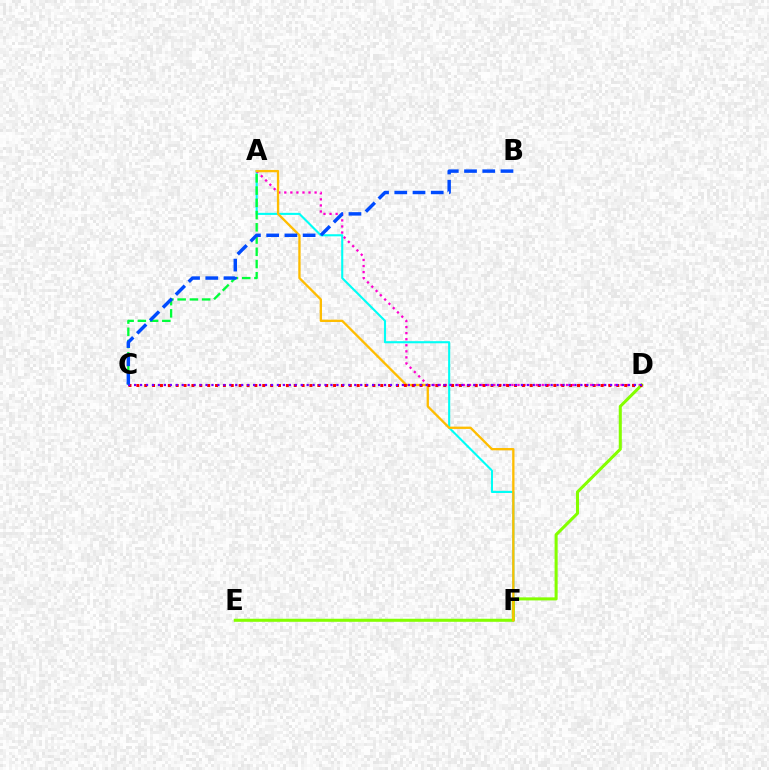{('A', 'F'): [{'color': '#00fff6', 'line_style': 'solid', 'thickness': 1.51}, {'color': '#ffbd00', 'line_style': 'solid', 'thickness': 1.66}], ('A', 'D'): [{'color': '#ff00cf', 'line_style': 'dotted', 'thickness': 1.65}], ('D', 'E'): [{'color': '#84ff00', 'line_style': 'solid', 'thickness': 2.2}], ('A', 'C'): [{'color': '#00ff39', 'line_style': 'dashed', 'thickness': 1.66}], ('C', 'D'): [{'color': '#ff0000', 'line_style': 'dotted', 'thickness': 2.14}, {'color': '#7200ff', 'line_style': 'dotted', 'thickness': 1.62}], ('B', 'C'): [{'color': '#004bff', 'line_style': 'dashed', 'thickness': 2.48}]}